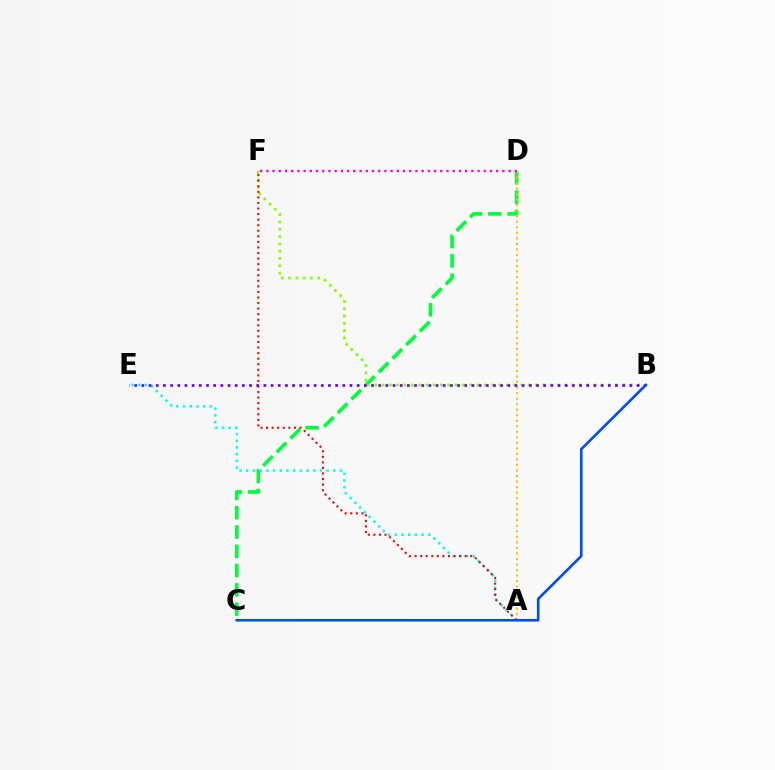{('A', 'E'): [{'color': '#00fff6', 'line_style': 'dotted', 'thickness': 1.82}], ('C', 'D'): [{'color': '#00ff39', 'line_style': 'dashed', 'thickness': 2.62}], ('B', 'F'): [{'color': '#84ff00', 'line_style': 'dotted', 'thickness': 1.98}], ('A', 'D'): [{'color': '#ffbd00', 'line_style': 'dotted', 'thickness': 1.5}], ('A', 'F'): [{'color': '#ff0000', 'line_style': 'dotted', 'thickness': 1.51}], ('B', 'E'): [{'color': '#7200ff', 'line_style': 'dotted', 'thickness': 1.95}], ('B', 'C'): [{'color': '#004bff', 'line_style': 'solid', 'thickness': 1.87}], ('D', 'F'): [{'color': '#ff00cf', 'line_style': 'dotted', 'thickness': 1.69}]}